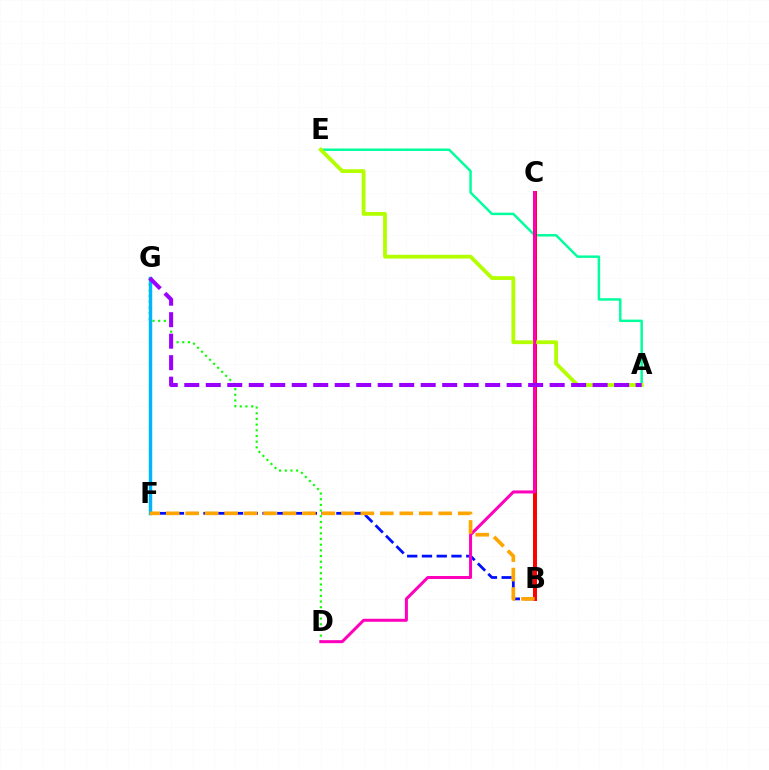{('D', 'G'): [{'color': '#08ff00', 'line_style': 'dotted', 'thickness': 1.54}], ('A', 'E'): [{'color': '#00ff9d', 'line_style': 'solid', 'thickness': 1.77}, {'color': '#b3ff00', 'line_style': 'solid', 'thickness': 2.73}], ('B', 'C'): [{'color': '#ff0000', 'line_style': 'solid', 'thickness': 2.85}], ('B', 'F'): [{'color': '#0010ff', 'line_style': 'dashed', 'thickness': 2.01}, {'color': '#ffa500', 'line_style': 'dashed', 'thickness': 2.64}], ('C', 'D'): [{'color': '#ff00bd', 'line_style': 'solid', 'thickness': 2.17}], ('F', 'G'): [{'color': '#00b5ff', 'line_style': 'solid', 'thickness': 2.48}], ('A', 'G'): [{'color': '#9b00ff', 'line_style': 'dashed', 'thickness': 2.92}]}